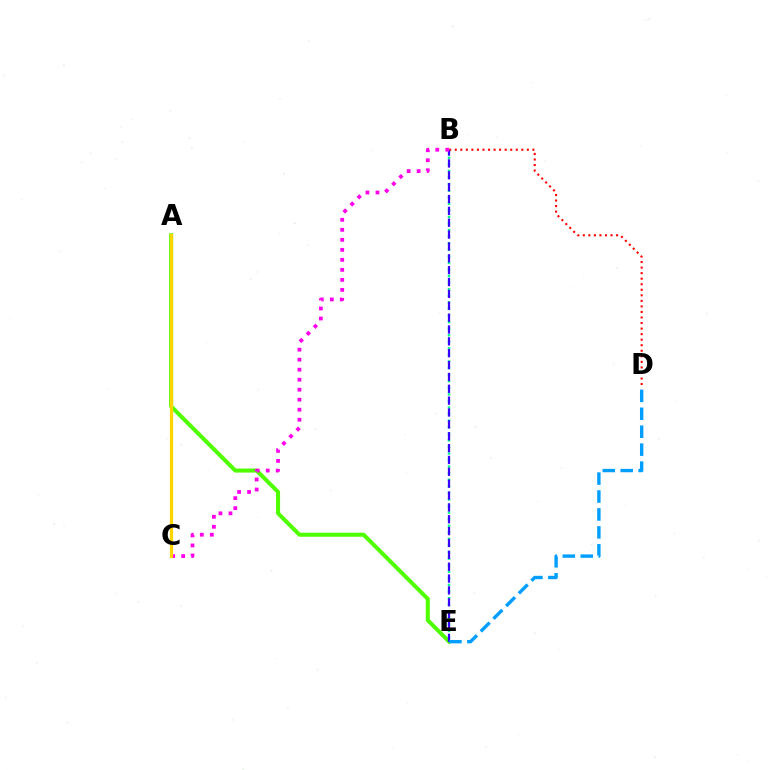{('B', 'E'): [{'color': '#00ff86', 'line_style': 'dotted', 'thickness': 1.79}, {'color': '#3700ff', 'line_style': 'dashed', 'thickness': 1.61}], ('A', 'E'): [{'color': '#4fff00', 'line_style': 'solid', 'thickness': 2.91}], ('B', 'D'): [{'color': '#ff0000', 'line_style': 'dotted', 'thickness': 1.51}], ('B', 'C'): [{'color': '#ff00ed', 'line_style': 'dotted', 'thickness': 2.72}], ('A', 'C'): [{'color': '#ffd500', 'line_style': 'solid', 'thickness': 2.3}], ('D', 'E'): [{'color': '#009eff', 'line_style': 'dashed', 'thickness': 2.44}]}